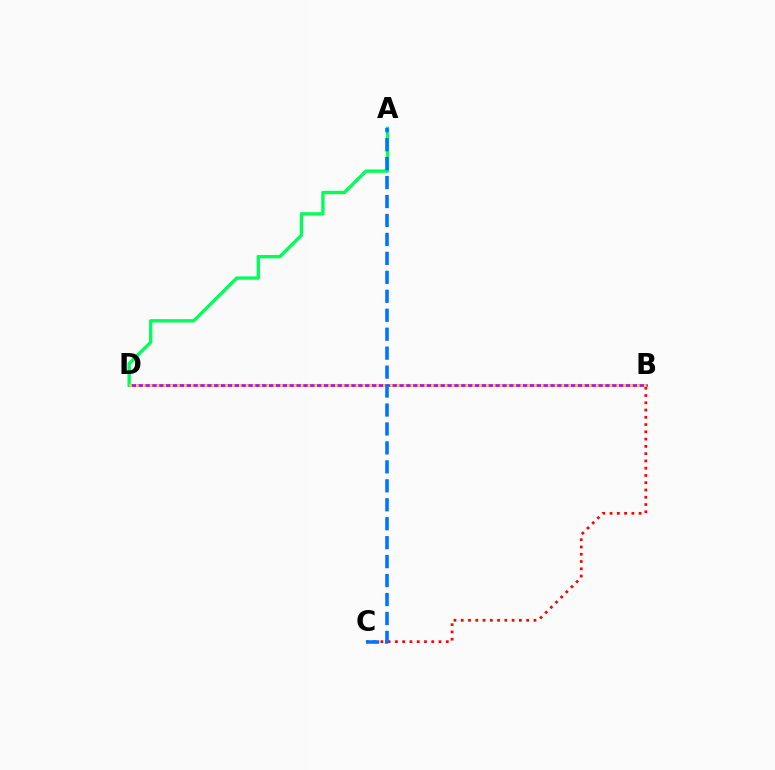{('B', 'D'): [{'color': '#b900ff', 'line_style': 'solid', 'thickness': 1.94}, {'color': '#d1ff00', 'line_style': 'dotted', 'thickness': 1.86}], ('B', 'C'): [{'color': '#ff0000', 'line_style': 'dotted', 'thickness': 1.97}], ('A', 'D'): [{'color': '#00ff5c', 'line_style': 'solid', 'thickness': 2.42}], ('A', 'C'): [{'color': '#0074ff', 'line_style': 'dashed', 'thickness': 2.57}]}